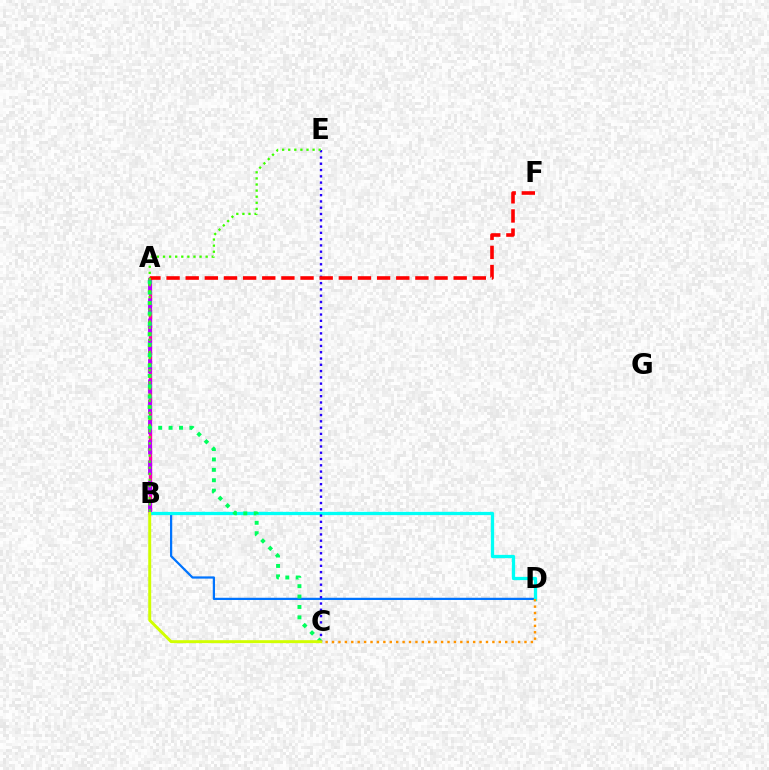{('B', 'D'): [{'color': '#0074ff', 'line_style': 'solid', 'thickness': 1.61}, {'color': '#00fff6', 'line_style': 'solid', 'thickness': 2.35}], ('A', 'B'): [{'color': '#ff00ac', 'line_style': 'solid', 'thickness': 2.43}, {'color': '#b900ff', 'line_style': 'dashed', 'thickness': 2.75}], ('C', 'D'): [{'color': '#ff9400', 'line_style': 'dotted', 'thickness': 1.74}], ('A', 'C'): [{'color': '#00ff5c', 'line_style': 'dotted', 'thickness': 2.83}], ('C', 'E'): [{'color': '#2500ff', 'line_style': 'dotted', 'thickness': 1.71}], ('A', 'F'): [{'color': '#ff0000', 'line_style': 'dashed', 'thickness': 2.6}], ('B', 'E'): [{'color': '#3dff00', 'line_style': 'dotted', 'thickness': 1.65}], ('B', 'C'): [{'color': '#d1ff00', 'line_style': 'solid', 'thickness': 2.12}]}